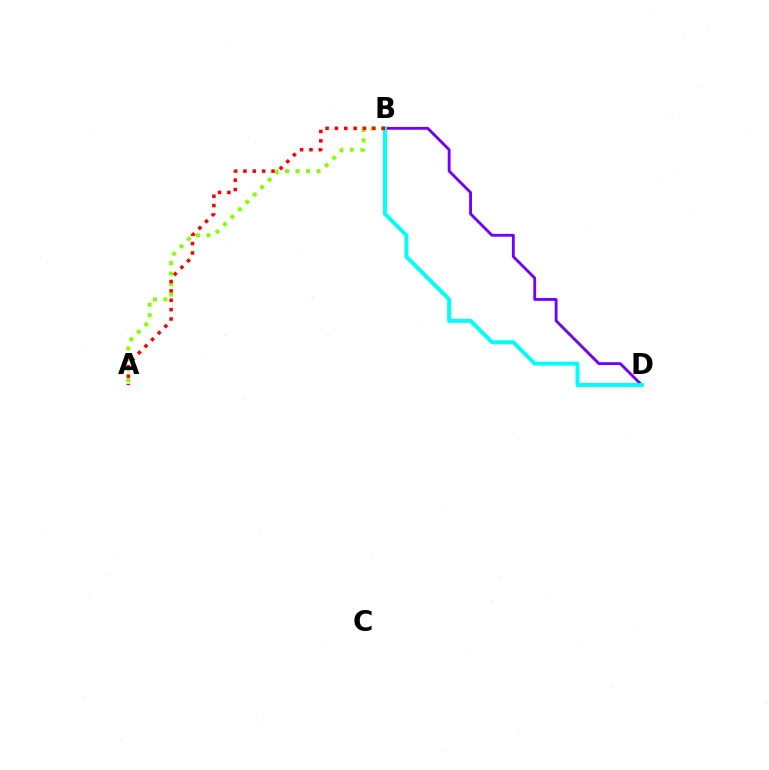{('A', 'B'): [{'color': '#84ff00', 'line_style': 'dotted', 'thickness': 2.86}, {'color': '#ff0000', 'line_style': 'dotted', 'thickness': 2.54}], ('B', 'D'): [{'color': '#7200ff', 'line_style': 'solid', 'thickness': 2.05}, {'color': '#00fff6', 'line_style': 'solid', 'thickness': 2.84}]}